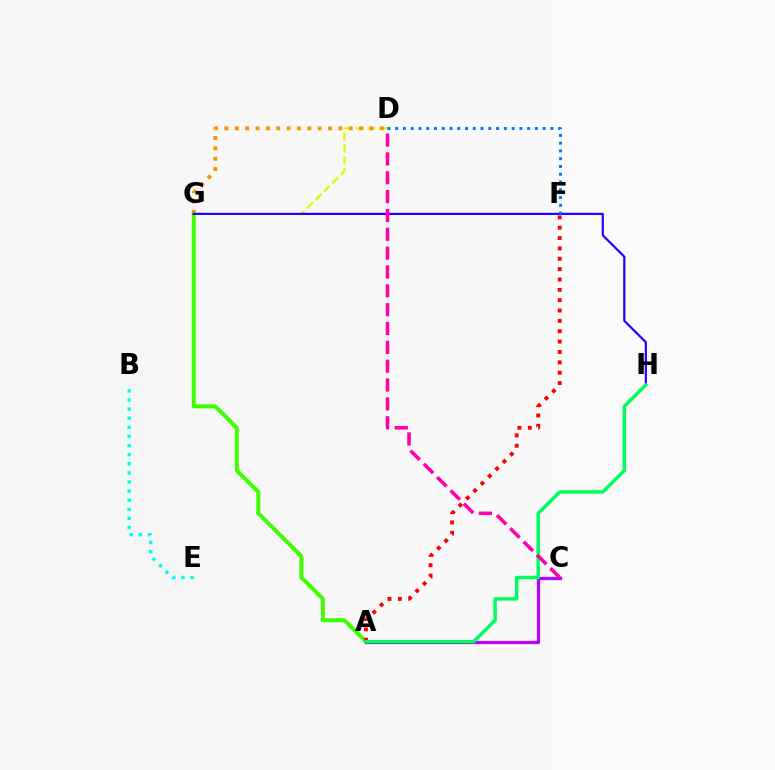{('A', 'G'): [{'color': '#3dff00', 'line_style': 'solid', 'thickness': 2.87}], ('A', 'C'): [{'color': '#b900ff', 'line_style': 'solid', 'thickness': 2.34}], ('A', 'F'): [{'color': '#ff0000', 'line_style': 'dotted', 'thickness': 2.81}], ('D', 'G'): [{'color': '#d1ff00', 'line_style': 'dashed', 'thickness': 1.61}, {'color': '#ff9400', 'line_style': 'dotted', 'thickness': 2.82}], ('G', 'H'): [{'color': '#2500ff', 'line_style': 'solid', 'thickness': 1.58}], ('B', 'E'): [{'color': '#00fff6', 'line_style': 'dotted', 'thickness': 2.48}], ('D', 'F'): [{'color': '#0074ff', 'line_style': 'dotted', 'thickness': 2.11}], ('A', 'H'): [{'color': '#00ff5c', 'line_style': 'solid', 'thickness': 2.48}], ('C', 'D'): [{'color': '#ff00ac', 'line_style': 'dashed', 'thickness': 2.56}]}